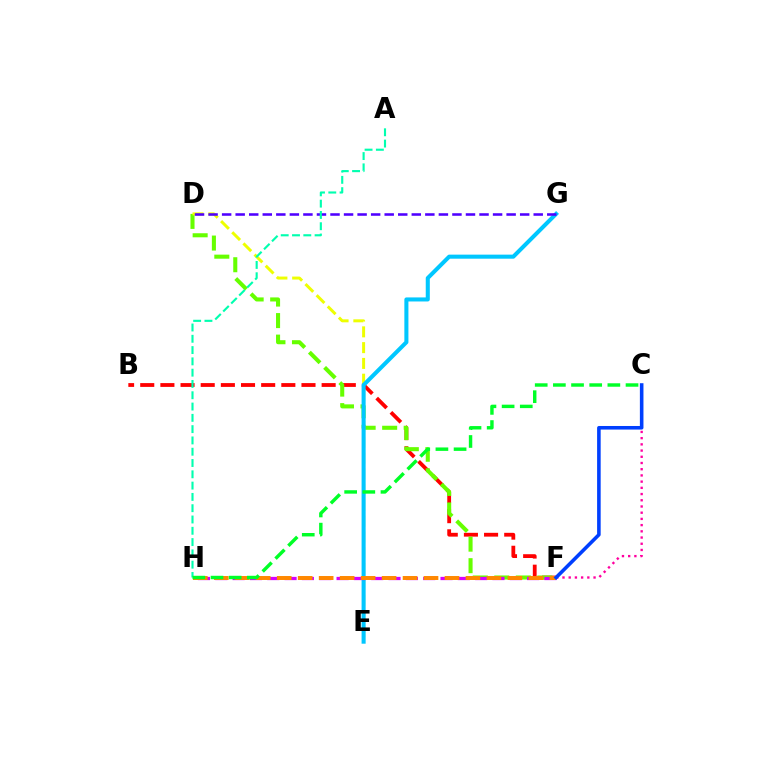{('B', 'F'): [{'color': '#ff0000', 'line_style': 'dashed', 'thickness': 2.74}], ('D', 'F'): [{'color': '#66ff00', 'line_style': 'dashed', 'thickness': 2.92}], ('D', 'E'): [{'color': '#eeff00', 'line_style': 'dashed', 'thickness': 2.14}], ('E', 'G'): [{'color': '#00c7ff', 'line_style': 'solid', 'thickness': 2.92}], ('F', 'H'): [{'color': '#d600ff', 'line_style': 'dashed', 'thickness': 2.35}, {'color': '#ff8800', 'line_style': 'dashed', 'thickness': 2.85}], ('D', 'G'): [{'color': '#4f00ff', 'line_style': 'dashed', 'thickness': 1.84}], ('A', 'H'): [{'color': '#00ffaf', 'line_style': 'dashed', 'thickness': 1.53}], ('C', 'F'): [{'color': '#ff00a0', 'line_style': 'dotted', 'thickness': 1.69}, {'color': '#003fff', 'line_style': 'solid', 'thickness': 2.58}], ('C', 'H'): [{'color': '#00ff27', 'line_style': 'dashed', 'thickness': 2.47}]}